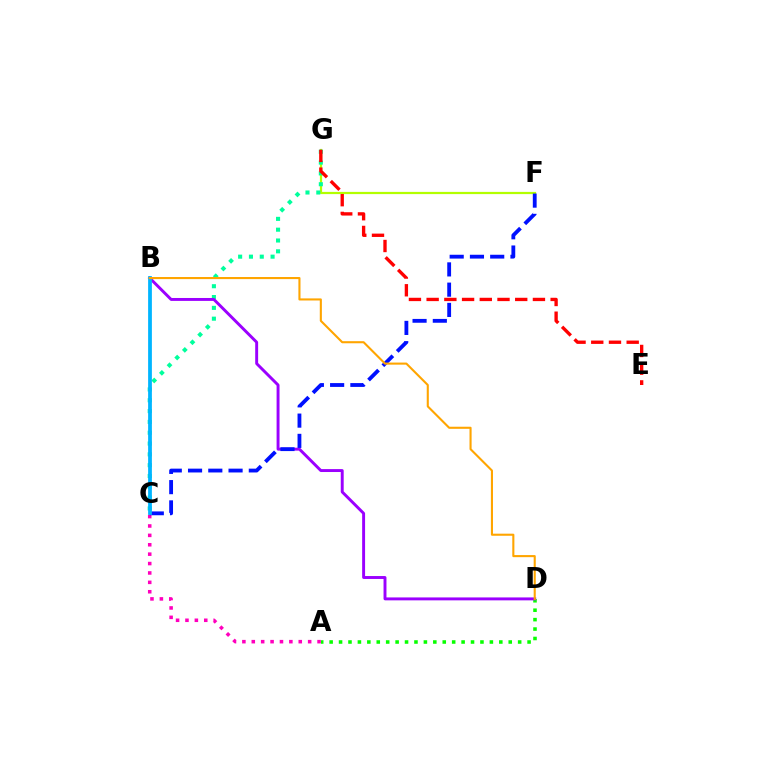{('A', 'C'): [{'color': '#ff00bd', 'line_style': 'dotted', 'thickness': 2.55}], ('F', 'G'): [{'color': '#b3ff00', 'line_style': 'solid', 'thickness': 1.59}], ('A', 'D'): [{'color': '#08ff00', 'line_style': 'dotted', 'thickness': 2.56}], ('C', 'G'): [{'color': '#00ff9d', 'line_style': 'dotted', 'thickness': 2.94}], ('B', 'D'): [{'color': '#9b00ff', 'line_style': 'solid', 'thickness': 2.11}, {'color': '#ffa500', 'line_style': 'solid', 'thickness': 1.51}], ('E', 'G'): [{'color': '#ff0000', 'line_style': 'dashed', 'thickness': 2.41}], ('C', 'F'): [{'color': '#0010ff', 'line_style': 'dashed', 'thickness': 2.75}], ('B', 'C'): [{'color': '#00b5ff', 'line_style': 'solid', 'thickness': 2.71}]}